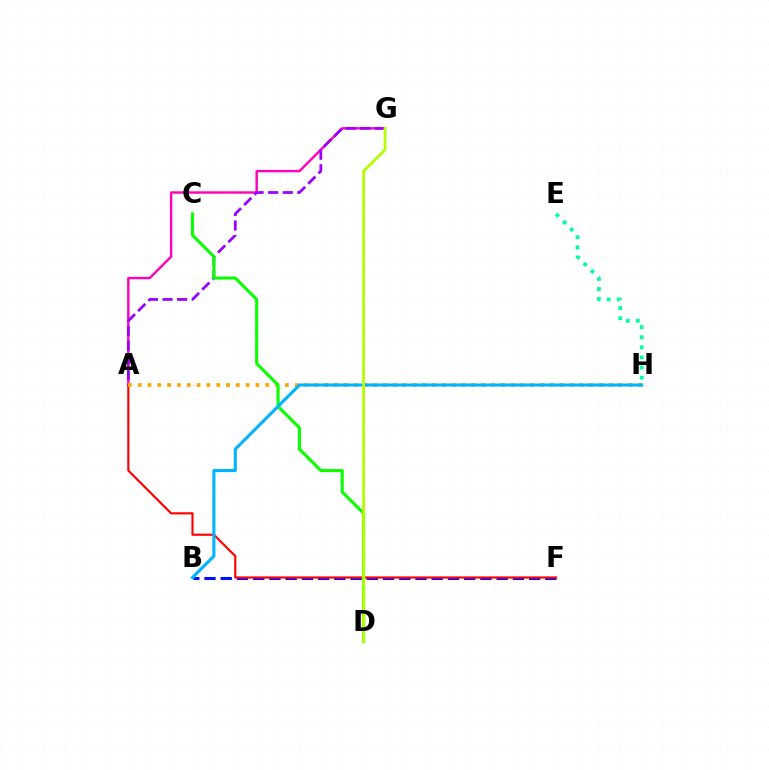{('A', 'G'): [{'color': '#ff00bd', 'line_style': 'solid', 'thickness': 1.73}, {'color': '#9b00ff', 'line_style': 'dashed', 'thickness': 1.98}], ('B', 'F'): [{'color': '#0010ff', 'line_style': 'dashed', 'thickness': 2.2}], ('A', 'F'): [{'color': '#ff0000', 'line_style': 'solid', 'thickness': 1.55}], ('A', 'H'): [{'color': '#ffa500', 'line_style': 'dotted', 'thickness': 2.67}], ('C', 'D'): [{'color': '#08ff00', 'line_style': 'solid', 'thickness': 2.21}], ('B', 'H'): [{'color': '#00b5ff', 'line_style': 'solid', 'thickness': 2.22}], ('D', 'G'): [{'color': '#b3ff00', 'line_style': 'solid', 'thickness': 2.01}], ('E', 'H'): [{'color': '#00ff9d', 'line_style': 'dotted', 'thickness': 2.75}]}